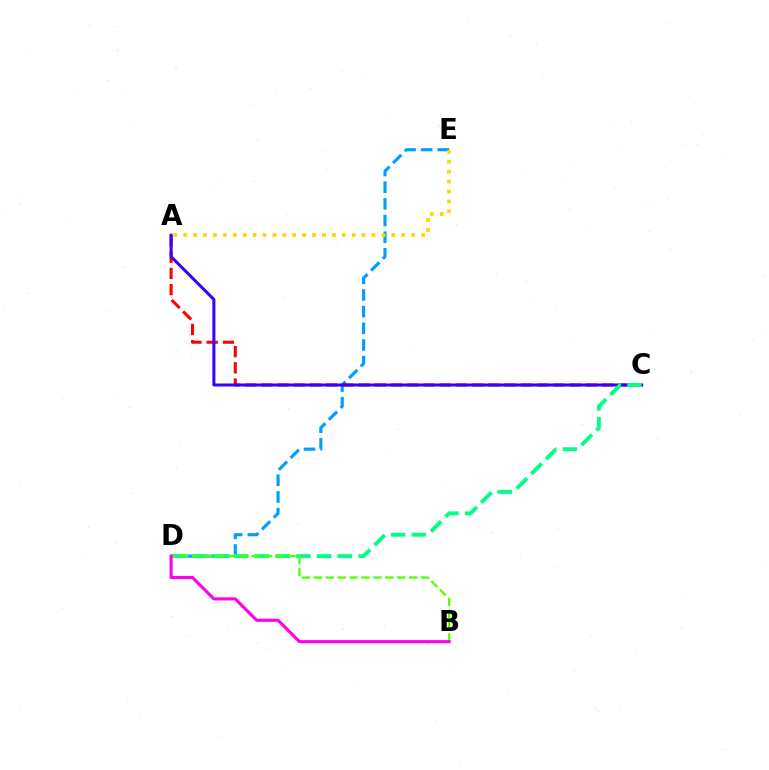{('D', 'E'): [{'color': '#009eff', 'line_style': 'dashed', 'thickness': 2.26}], ('A', 'C'): [{'color': '#ff0000', 'line_style': 'dashed', 'thickness': 2.2}, {'color': '#3700ff', 'line_style': 'solid', 'thickness': 2.18}], ('C', 'D'): [{'color': '#00ff86', 'line_style': 'dashed', 'thickness': 2.82}], ('B', 'D'): [{'color': '#4fff00', 'line_style': 'dashed', 'thickness': 1.62}, {'color': '#ff00ed', 'line_style': 'solid', 'thickness': 2.22}], ('A', 'E'): [{'color': '#ffd500', 'line_style': 'dotted', 'thickness': 2.69}]}